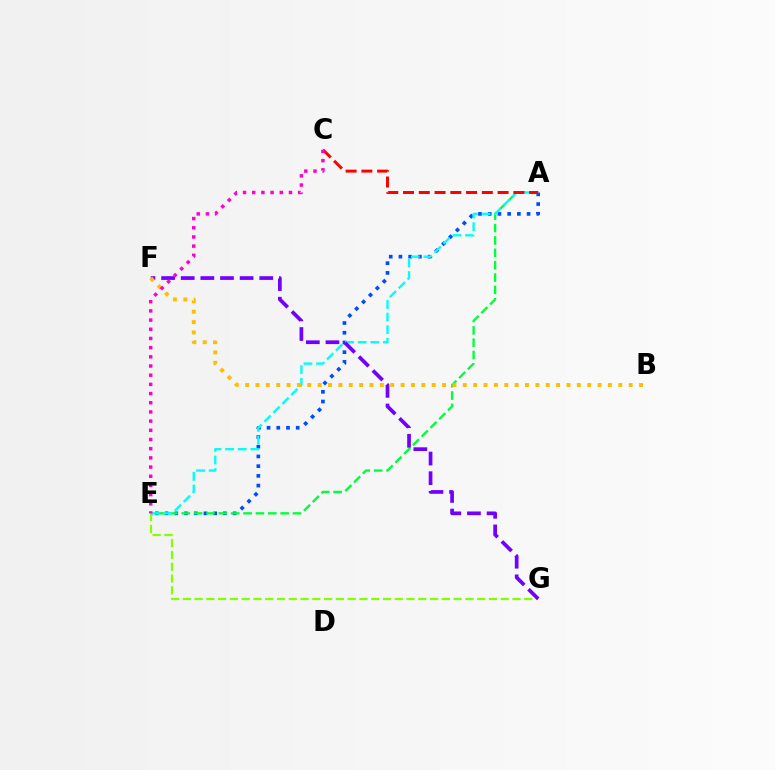{('E', 'G'): [{'color': '#84ff00', 'line_style': 'dashed', 'thickness': 1.6}], ('A', 'E'): [{'color': '#004bff', 'line_style': 'dotted', 'thickness': 2.64}, {'color': '#00ff39', 'line_style': 'dashed', 'thickness': 1.68}, {'color': '#00fff6', 'line_style': 'dashed', 'thickness': 1.71}], ('A', 'C'): [{'color': '#ff0000', 'line_style': 'dashed', 'thickness': 2.14}], ('F', 'G'): [{'color': '#7200ff', 'line_style': 'dashed', 'thickness': 2.67}], ('B', 'F'): [{'color': '#ffbd00', 'line_style': 'dotted', 'thickness': 2.82}], ('C', 'E'): [{'color': '#ff00cf', 'line_style': 'dotted', 'thickness': 2.5}]}